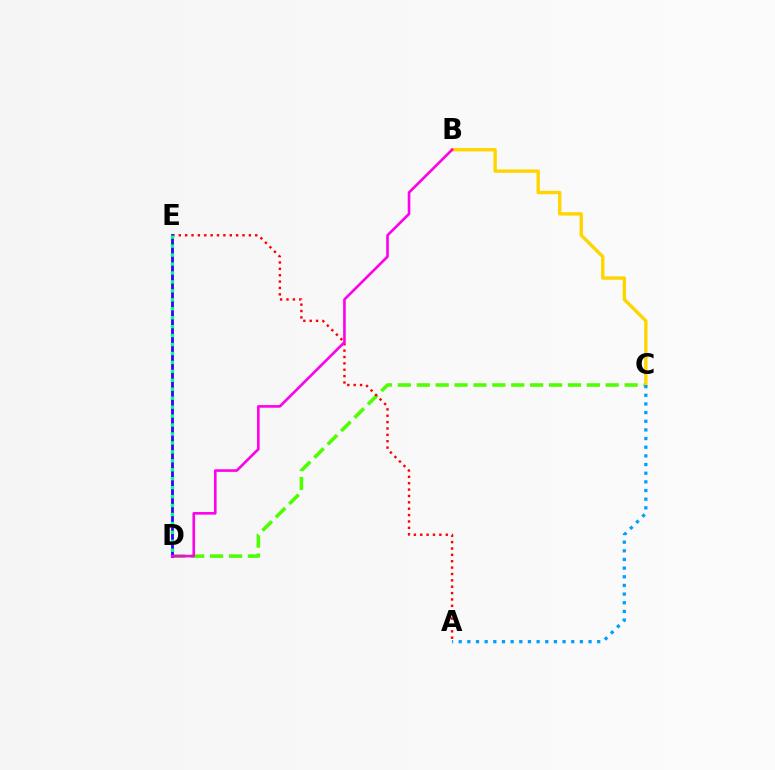{('C', 'D'): [{'color': '#4fff00', 'line_style': 'dashed', 'thickness': 2.57}], ('A', 'E'): [{'color': '#ff0000', 'line_style': 'dotted', 'thickness': 1.73}], ('B', 'C'): [{'color': '#ffd500', 'line_style': 'solid', 'thickness': 2.43}], ('A', 'C'): [{'color': '#009eff', 'line_style': 'dotted', 'thickness': 2.35}], ('D', 'E'): [{'color': '#3700ff', 'line_style': 'solid', 'thickness': 2.04}, {'color': '#00ff86', 'line_style': 'dotted', 'thickness': 2.43}], ('B', 'D'): [{'color': '#ff00ed', 'line_style': 'solid', 'thickness': 1.89}]}